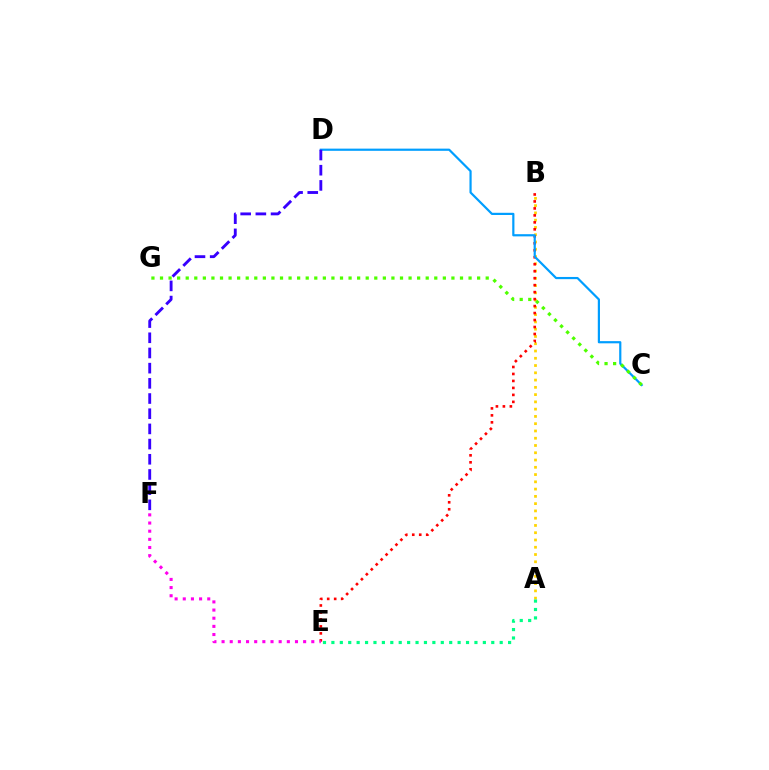{('A', 'B'): [{'color': '#ffd500', 'line_style': 'dotted', 'thickness': 1.97}], ('B', 'E'): [{'color': '#ff0000', 'line_style': 'dotted', 'thickness': 1.9}], ('C', 'D'): [{'color': '#009eff', 'line_style': 'solid', 'thickness': 1.58}], ('C', 'G'): [{'color': '#4fff00', 'line_style': 'dotted', 'thickness': 2.33}], ('E', 'F'): [{'color': '#ff00ed', 'line_style': 'dotted', 'thickness': 2.22}], ('D', 'F'): [{'color': '#3700ff', 'line_style': 'dashed', 'thickness': 2.06}], ('A', 'E'): [{'color': '#00ff86', 'line_style': 'dotted', 'thickness': 2.29}]}